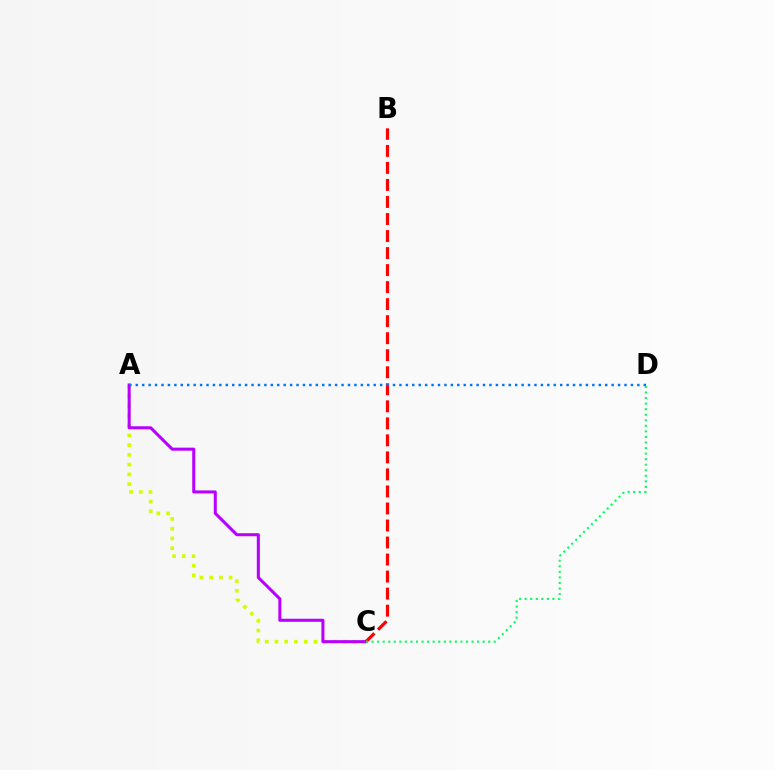{('A', 'C'): [{'color': '#d1ff00', 'line_style': 'dotted', 'thickness': 2.65}, {'color': '#b900ff', 'line_style': 'solid', 'thickness': 2.2}], ('B', 'C'): [{'color': '#ff0000', 'line_style': 'dashed', 'thickness': 2.31}], ('A', 'D'): [{'color': '#0074ff', 'line_style': 'dotted', 'thickness': 1.75}], ('C', 'D'): [{'color': '#00ff5c', 'line_style': 'dotted', 'thickness': 1.51}]}